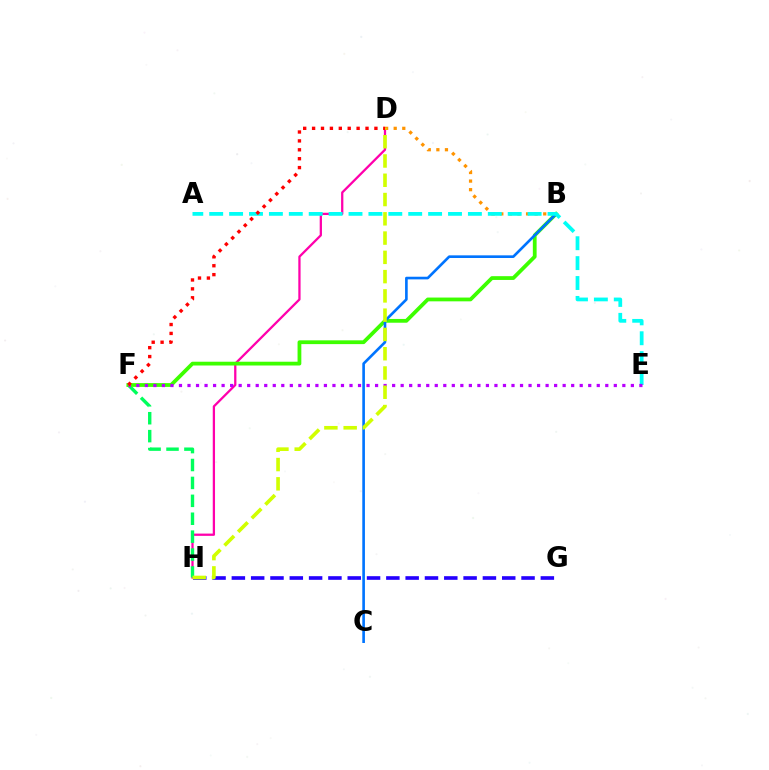{('D', 'H'): [{'color': '#ff00ac', 'line_style': 'solid', 'thickness': 1.64}, {'color': '#d1ff00', 'line_style': 'dashed', 'thickness': 2.62}], ('B', 'D'): [{'color': '#ff9400', 'line_style': 'dotted', 'thickness': 2.33}], ('F', 'H'): [{'color': '#00ff5c', 'line_style': 'dashed', 'thickness': 2.43}], ('B', 'F'): [{'color': '#3dff00', 'line_style': 'solid', 'thickness': 2.72}], ('B', 'C'): [{'color': '#0074ff', 'line_style': 'solid', 'thickness': 1.9}], ('A', 'E'): [{'color': '#00fff6', 'line_style': 'dashed', 'thickness': 2.7}], ('E', 'F'): [{'color': '#b900ff', 'line_style': 'dotted', 'thickness': 2.32}], ('G', 'H'): [{'color': '#2500ff', 'line_style': 'dashed', 'thickness': 2.62}], ('D', 'F'): [{'color': '#ff0000', 'line_style': 'dotted', 'thickness': 2.42}]}